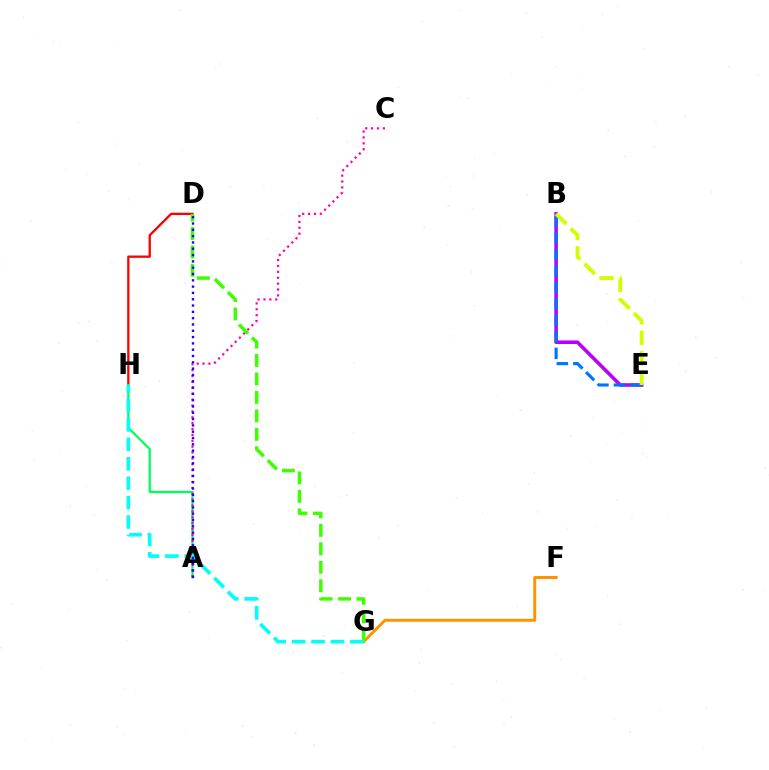{('D', 'H'): [{'color': '#ff0000', 'line_style': 'solid', 'thickness': 1.66}], ('A', 'H'): [{'color': '#00ff5c', 'line_style': 'solid', 'thickness': 1.62}], ('B', 'E'): [{'color': '#b900ff', 'line_style': 'solid', 'thickness': 2.56}, {'color': '#0074ff', 'line_style': 'dashed', 'thickness': 2.24}, {'color': '#d1ff00', 'line_style': 'dashed', 'thickness': 2.8}], ('F', 'G'): [{'color': '#ff9400', 'line_style': 'solid', 'thickness': 2.15}], ('A', 'C'): [{'color': '#ff00ac', 'line_style': 'dotted', 'thickness': 1.6}], ('D', 'G'): [{'color': '#3dff00', 'line_style': 'dashed', 'thickness': 2.51}], ('G', 'H'): [{'color': '#00fff6', 'line_style': 'dashed', 'thickness': 2.64}], ('A', 'D'): [{'color': '#2500ff', 'line_style': 'dotted', 'thickness': 1.71}]}